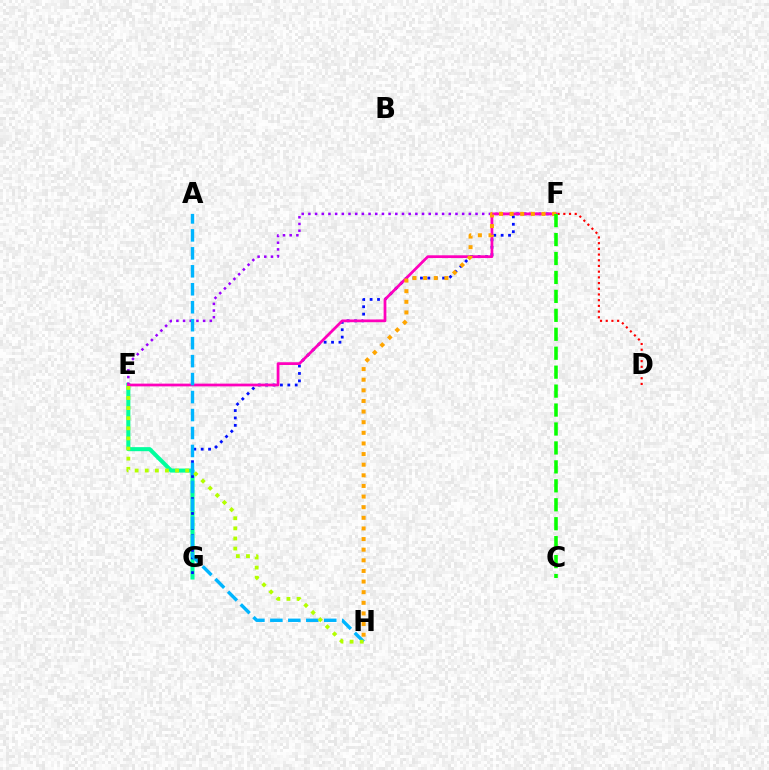{('E', 'G'): [{'color': '#00ff9d', 'line_style': 'solid', 'thickness': 2.92}], ('F', 'G'): [{'color': '#0010ff', 'line_style': 'dotted', 'thickness': 2.01}], ('E', 'F'): [{'color': '#9b00ff', 'line_style': 'dotted', 'thickness': 1.82}, {'color': '#ff00bd', 'line_style': 'solid', 'thickness': 1.98}], ('D', 'F'): [{'color': '#ff0000', 'line_style': 'dotted', 'thickness': 1.55}], ('A', 'H'): [{'color': '#00b5ff', 'line_style': 'dashed', 'thickness': 2.44}], ('F', 'H'): [{'color': '#ffa500', 'line_style': 'dotted', 'thickness': 2.89}], ('E', 'H'): [{'color': '#b3ff00', 'line_style': 'dotted', 'thickness': 2.75}], ('C', 'F'): [{'color': '#08ff00', 'line_style': 'dashed', 'thickness': 2.57}]}